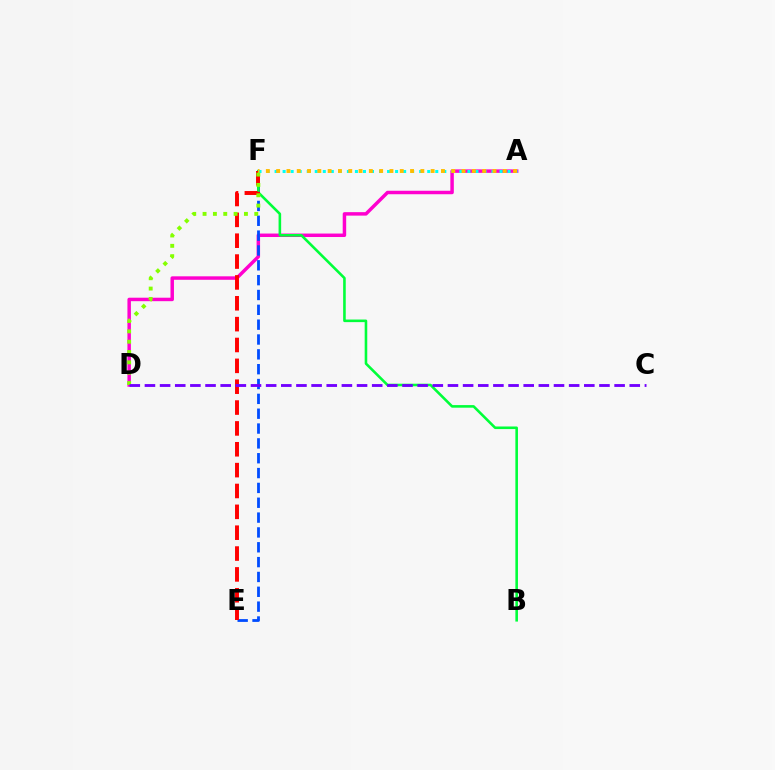{('A', 'D'): [{'color': '#ff00cf', 'line_style': 'solid', 'thickness': 2.5}], ('E', 'F'): [{'color': '#004bff', 'line_style': 'dashed', 'thickness': 2.02}, {'color': '#ff0000', 'line_style': 'dashed', 'thickness': 2.83}], ('B', 'F'): [{'color': '#00ff39', 'line_style': 'solid', 'thickness': 1.87}], ('A', 'F'): [{'color': '#00fff6', 'line_style': 'dotted', 'thickness': 2.18}, {'color': '#ffbd00', 'line_style': 'dotted', 'thickness': 2.8}], ('D', 'F'): [{'color': '#84ff00', 'line_style': 'dotted', 'thickness': 2.81}], ('C', 'D'): [{'color': '#7200ff', 'line_style': 'dashed', 'thickness': 2.06}]}